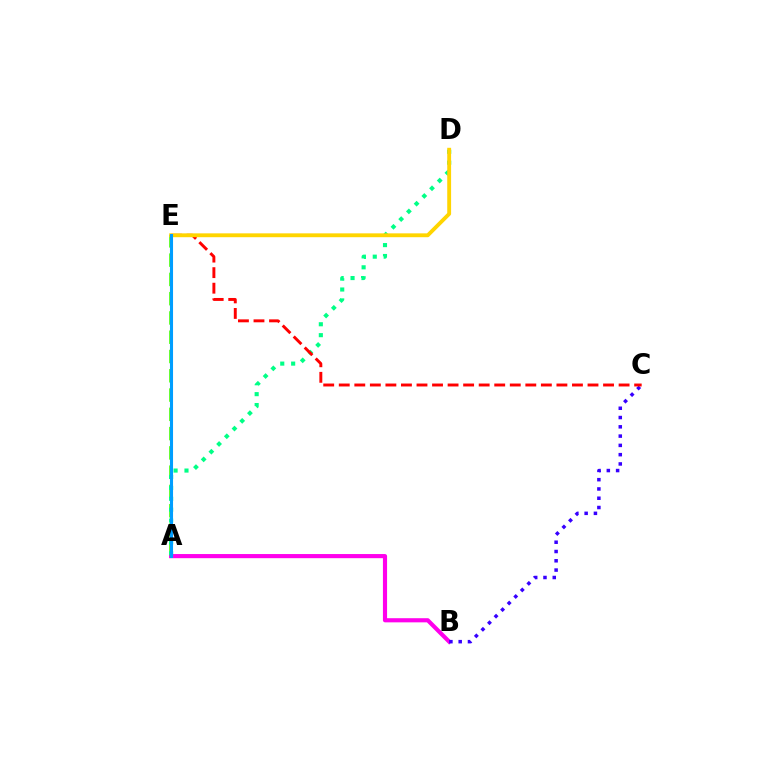{('A', 'E'): [{'color': '#4fff00', 'line_style': 'dashed', 'thickness': 2.62}, {'color': '#009eff', 'line_style': 'solid', 'thickness': 2.21}], ('A', 'B'): [{'color': '#ff00ed', 'line_style': 'solid', 'thickness': 2.98}], ('A', 'D'): [{'color': '#00ff86', 'line_style': 'dotted', 'thickness': 2.96}], ('B', 'C'): [{'color': '#3700ff', 'line_style': 'dotted', 'thickness': 2.52}], ('C', 'E'): [{'color': '#ff0000', 'line_style': 'dashed', 'thickness': 2.11}], ('D', 'E'): [{'color': '#ffd500', 'line_style': 'solid', 'thickness': 2.78}]}